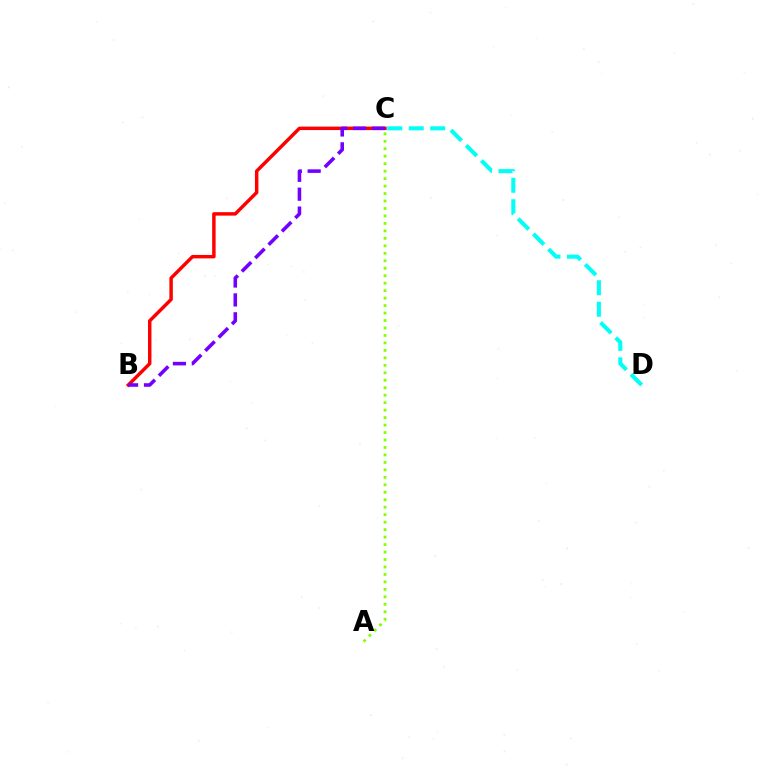{('A', 'C'): [{'color': '#84ff00', 'line_style': 'dotted', 'thickness': 2.03}], ('C', 'D'): [{'color': '#00fff6', 'line_style': 'dashed', 'thickness': 2.92}], ('B', 'C'): [{'color': '#ff0000', 'line_style': 'solid', 'thickness': 2.49}, {'color': '#7200ff', 'line_style': 'dashed', 'thickness': 2.57}]}